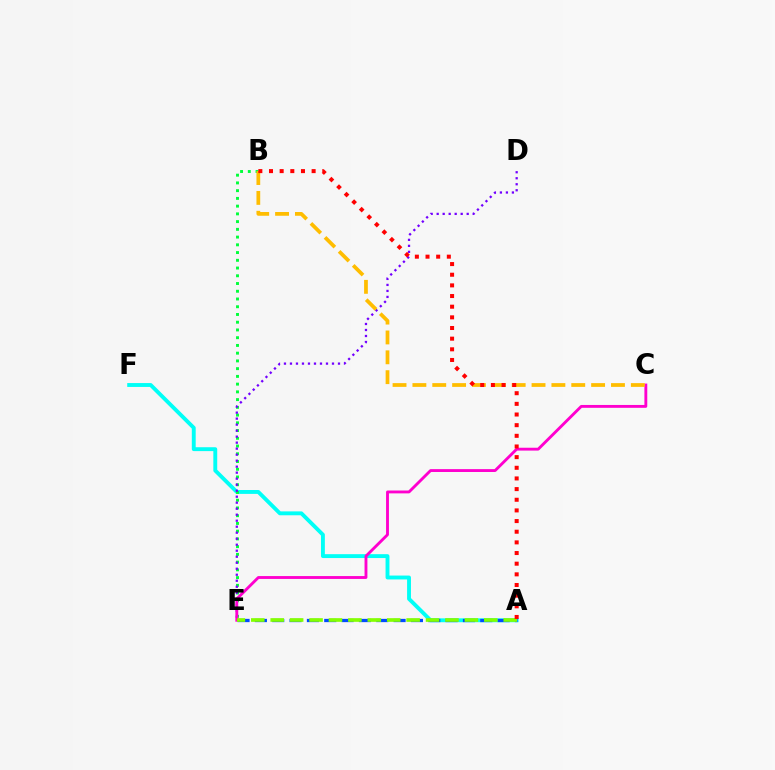{('A', 'F'): [{'color': '#00fff6', 'line_style': 'solid', 'thickness': 2.79}], ('B', 'E'): [{'color': '#00ff39', 'line_style': 'dotted', 'thickness': 2.1}], ('D', 'E'): [{'color': '#7200ff', 'line_style': 'dotted', 'thickness': 1.63}], ('A', 'E'): [{'color': '#004bff', 'line_style': 'dashed', 'thickness': 2.36}, {'color': '#84ff00', 'line_style': 'dashed', 'thickness': 2.64}], ('C', 'E'): [{'color': '#ff00cf', 'line_style': 'solid', 'thickness': 2.06}], ('B', 'C'): [{'color': '#ffbd00', 'line_style': 'dashed', 'thickness': 2.7}], ('A', 'B'): [{'color': '#ff0000', 'line_style': 'dotted', 'thickness': 2.9}]}